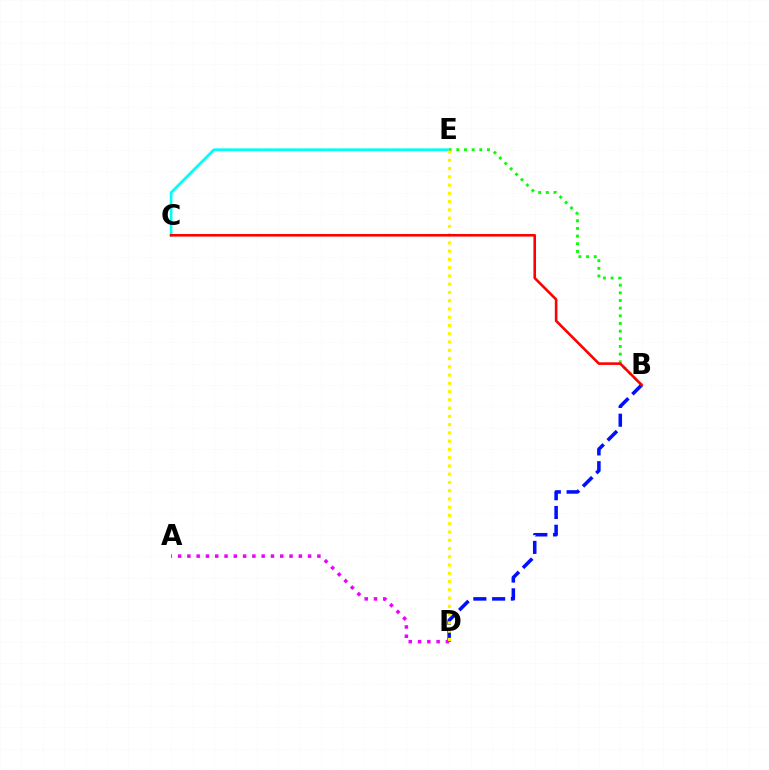{('C', 'E'): [{'color': '#00fff6', 'line_style': 'solid', 'thickness': 1.96}], ('B', 'E'): [{'color': '#08ff00', 'line_style': 'dotted', 'thickness': 2.08}], ('B', 'D'): [{'color': '#0010ff', 'line_style': 'dashed', 'thickness': 2.55}], ('A', 'D'): [{'color': '#ee00ff', 'line_style': 'dotted', 'thickness': 2.52}], ('D', 'E'): [{'color': '#fcf500', 'line_style': 'dotted', 'thickness': 2.24}], ('B', 'C'): [{'color': '#ff0000', 'line_style': 'solid', 'thickness': 1.87}]}